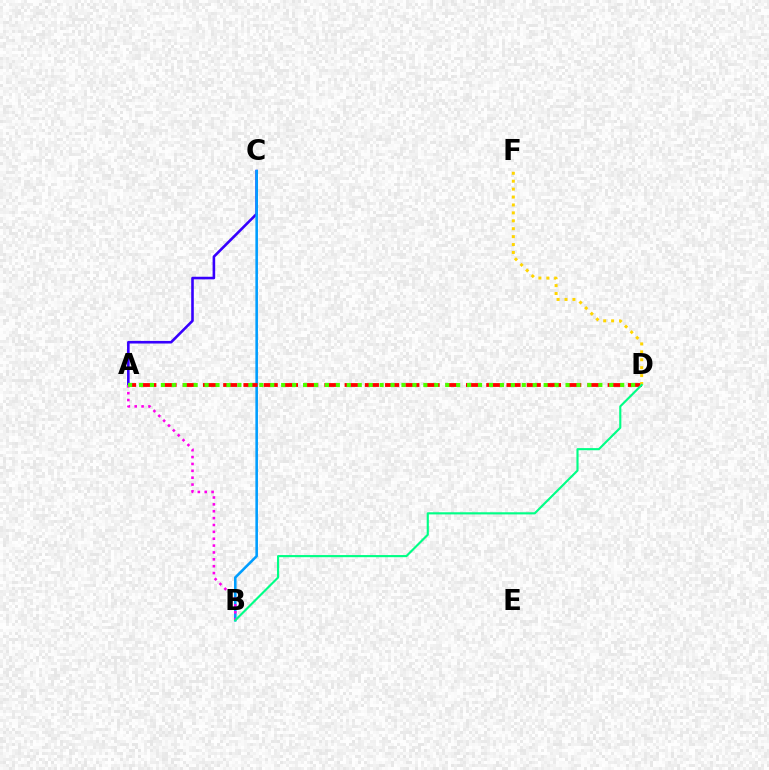{('A', 'C'): [{'color': '#3700ff', 'line_style': 'solid', 'thickness': 1.87}], ('B', 'C'): [{'color': '#009eff', 'line_style': 'solid', 'thickness': 1.86}], ('A', 'D'): [{'color': '#ff0000', 'line_style': 'dashed', 'thickness': 2.75}, {'color': '#4fff00', 'line_style': 'dotted', 'thickness': 2.97}], ('D', 'F'): [{'color': '#ffd500', 'line_style': 'dotted', 'thickness': 2.15}], ('A', 'B'): [{'color': '#ff00ed', 'line_style': 'dotted', 'thickness': 1.87}], ('B', 'D'): [{'color': '#00ff86', 'line_style': 'solid', 'thickness': 1.54}]}